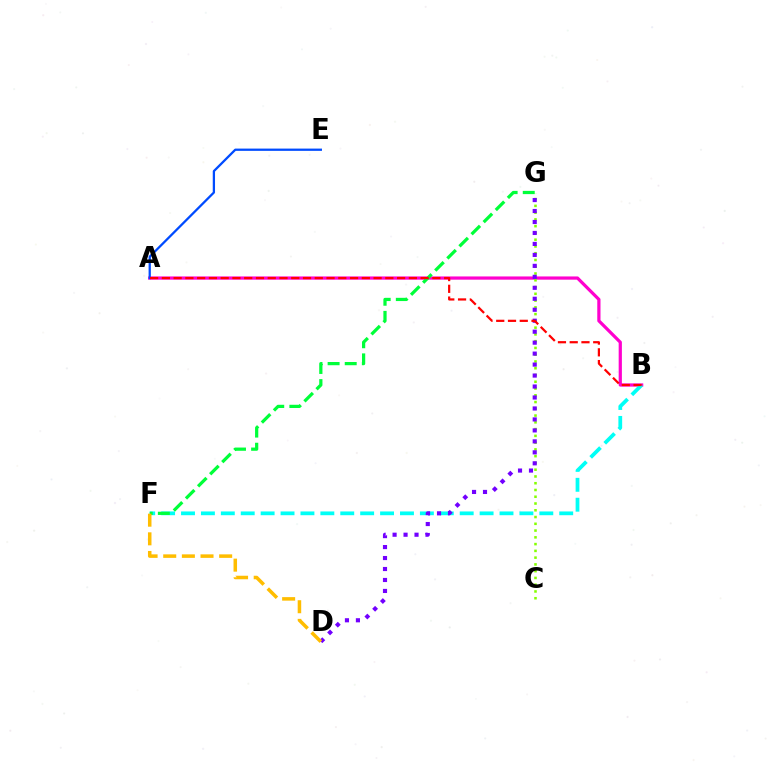{('A', 'B'): [{'color': '#ff00cf', 'line_style': 'solid', 'thickness': 2.32}, {'color': '#ff0000', 'line_style': 'dashed', 'thickness': 1.6}], ('B', 'F'): [{'color': '#00fff6', 'line_style': 'dashed', 'thickness': 2.7}], ('F', 'G'): [{'color': '#00ff39', 'line_style': 'dashed', 'thickness': 2.33}], ('C', 'G'): [{'color': '#84ff00', 'line_style': 'dotted', 'thickness': 1.84}], ('A', 'E'): [{'color': '#004bff', 'line_style': 'solid', 'thickness': 1.64}], ('D', 'G'): [{'color': '#7200ff', 'line_style': 'dotted', 'thickness': 2.98}], ('D', 'F'): [{'color': '#ffbd00', 'line_style': 'dashed', 'thickness': 2.53}]}